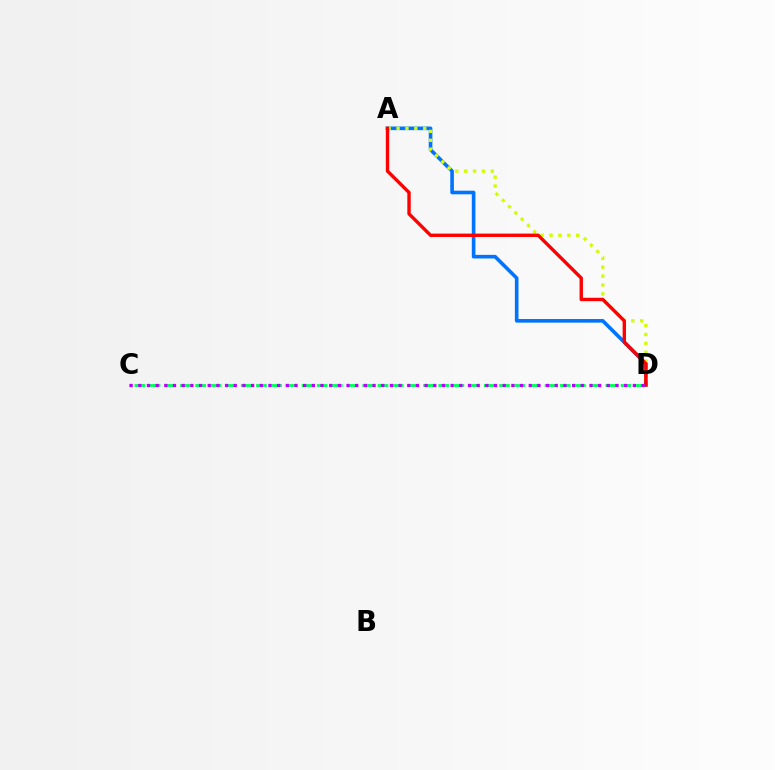{('A', 'D'): [{'color': '#0074ff', 'line_style': 'solid', 'thickness': 2.6}, {'color': '#d1ff00', 'line_style': 'dotted', 'thickness': 2.41}, {'color': '#ff0000', 'line_style': 'solid', 'thickness': 2.43}], ('C', 'D'): [{'color': '#00ff5c', 'line_style': 'dashed', 'thickness': 2.06}, {'color': '#b900ff', 'line_style': 'dotted', 'thickness': 2.36}]}